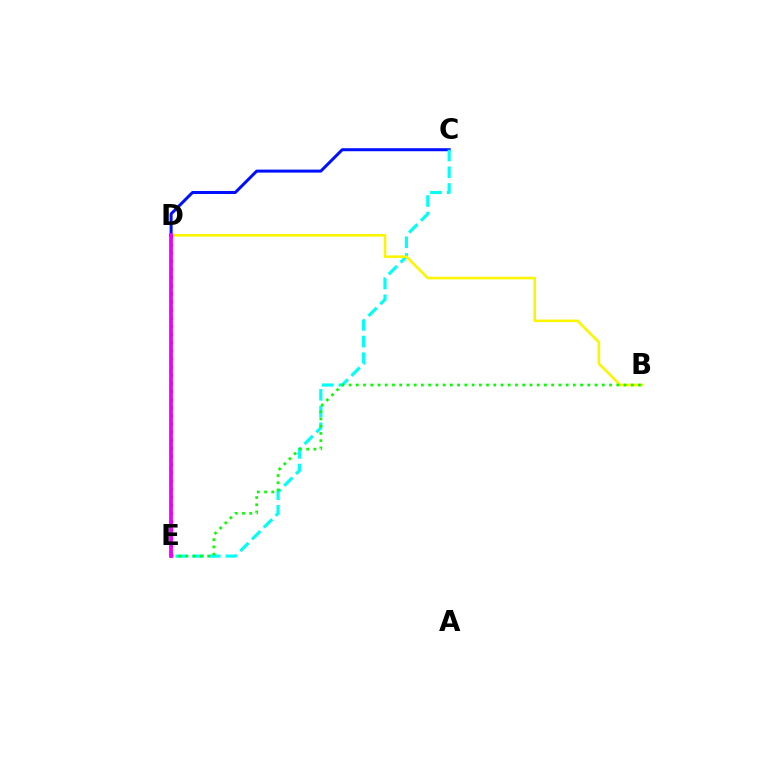{('C', 'D'): [{'color': '#0010ff', 'line_style': 'solid', 'thickness': 2.17}], ('C', 'E'): [{'color': '#00fff6', 'line_style': 'dashed', 'thickness': 2.27}], ('B', 'D'): [{'color': '#fcf500', 'line_style': 'solid', 'thickness': 1.86}], ('B', 'E'): [{'color': '#08ff00', 'line_style': 'dotted', 'thickness': 1.97}], ('D', 'E'): [{'color': '#ff0000', 'line_style': 'dotted', 'thickness': 2.21}, {'color': '#ee00ff', 'line_style': 'solid', 'thickness': 2.72}]}